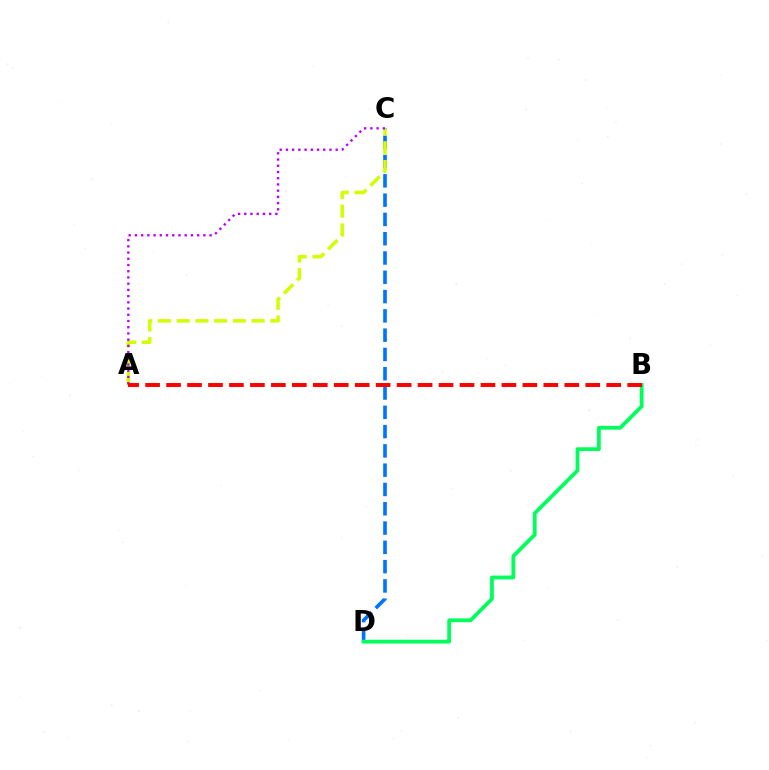{('C', 'D'): [{'color': '#0074ff', 'line_style': 'dashed', 'thickness': 2.62}], ('B', 'D'): [{'color': '#00ff5c', 'line_style': 'solid', 'thickness': 2.73}], ('A', 'C'): [{'color': '#d1ff00', 'line_style': 'dashed', 'thickness': 2.55}, {'color': '#b900ff', 'line_style': 'dotted', 'thickness': 1.69}], ('A', 'B'): [{'color': '#ff0000', 'line_style': 'dashed', 'thickness': 2.85}]}